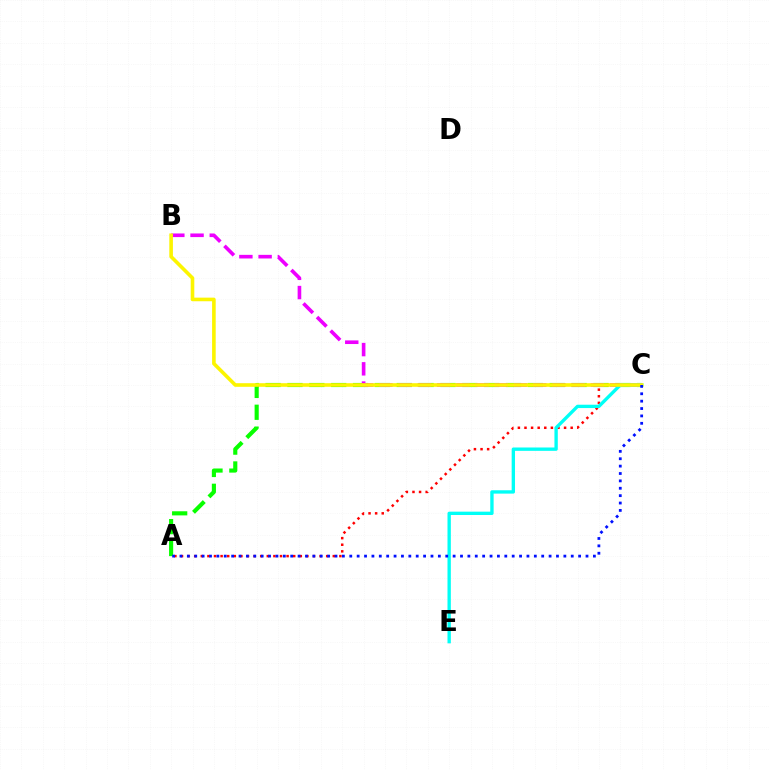{('A', 'C'): [{'color': '#08ff00', 'line_style': 'dashed', 'thickness': 2.97}, {'color': '#ff0000', 'line_style': 'dotted', 'thickness': 1.79}, {'color': '#0010ff', 'line_style': 'dotted', 'thickness': 2.01}], ('B', 'C'): [{'color': '#ee00ff', 'line_style': 'dashed', 'thickness': 2.61}, {'color': '#fcf500', 'line_style': 'solid', 'thickness': 2.6}], ('C', 'E'): [{'color': '#00fff6', 'line_style': 'solid', 'thickness': 2.41}]}